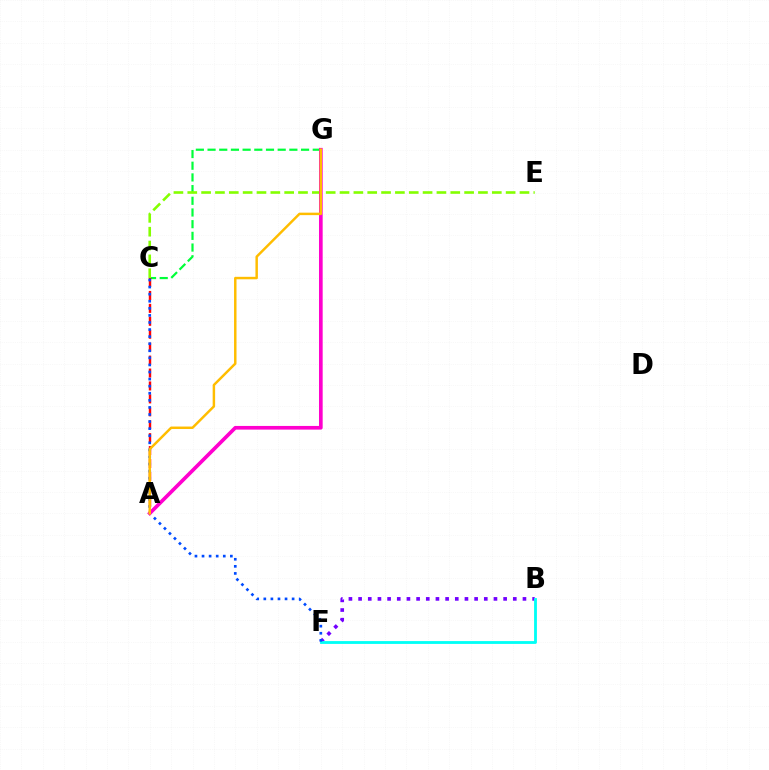{('B', 'F'): [{'color': '#7200ff', 'line_style': 'dotted', 'thickness': 2.63}, {'color': '#00fff6', 'line_style': 'solid', 'thickness': 2.03}], ('C', 'G'): [{'color': '#00ff39', 'line_style': 'dashed', 'thickness': 1.59}], ('C', 'E'): [{'color': '#84ff00', 'line_style': 'dashed', 'thickness': 1.88}], ('A', 'C'): [{'color': '#ff0000', 'line_style': 'dashed', 'thickness': 1.76}], ('C', 'F'): [{'color': '#004bff', 'line_style': 'dotted', 'thickness': 1.92}], ('A', 'G'): [{'color': '#ff00cf', 'line_style': 'solid', 'thickness': 2.64}, {'color': '#ffbd00', 'line_style': 'solid', 'thickness': 1.78}]}